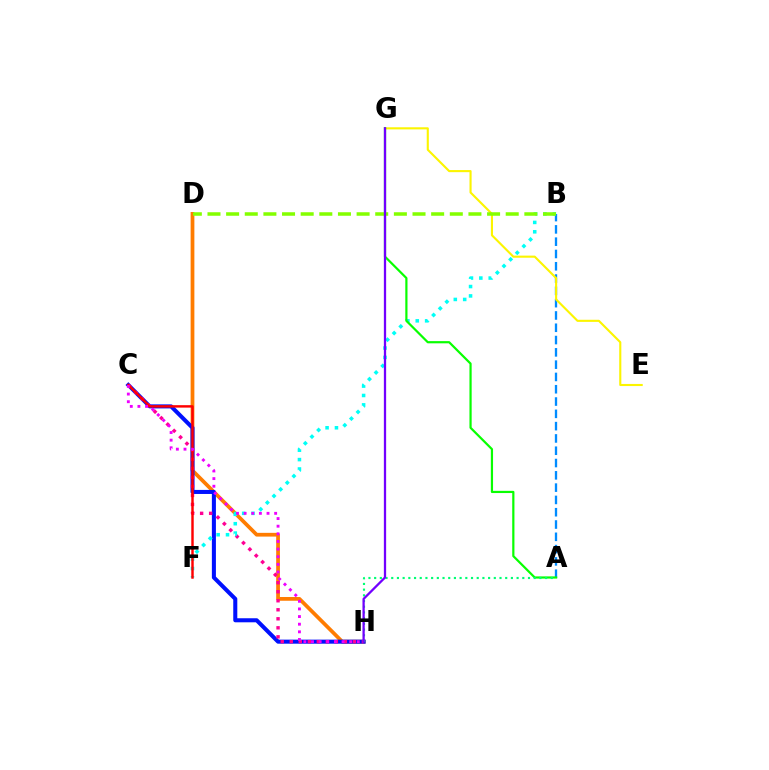{('D', 'H'): [{'color': '#ff7c00', 'line_style': 'solid', 'thickness': 2.7}], ('C', 'H'): [{'color': '#0010ff', 'line_style': 'solid', 'thickness': 2.91}, {'color': '#ff0094', 'line_style': 'dotted', 'thickness': 2.45}, {'color': '#ee00ff', 'line_style': 'dotted', 'thickness': 2.07}], ('A', 'B'): [{'color': '#008cff', 'line_style': 'dashed', 'thickness': 1.67}], ('E', 'G'): [{'color': '#fcf500', 'line_style': 'solid', 'thickness': 1.52}], ('B', 'F'): [{'color': '#00fff6', 'line_style': 'dotted', 'thickness': 2.55}], ('A', 'G'): [{'color': '#08ff00', 'line_style': 'solid', 'thickness': 1.59}], ('B', 'D'): [{'color': '#84ff00', 'line_style': 'dashed', 'thickness': 2.53}], ('A', 'H'): [{'color': '#00ff74', 'line_style': 'dotted', 'thickness': 1.55}], ('C', 'F'): [{'color': '#ff0000', 'line_style': 'solid', 'thickness': 1.75}], ('G', 'H'): [{'color': '#7200ff', 'line_style': 'solid', 'thickness': 1.64}]}